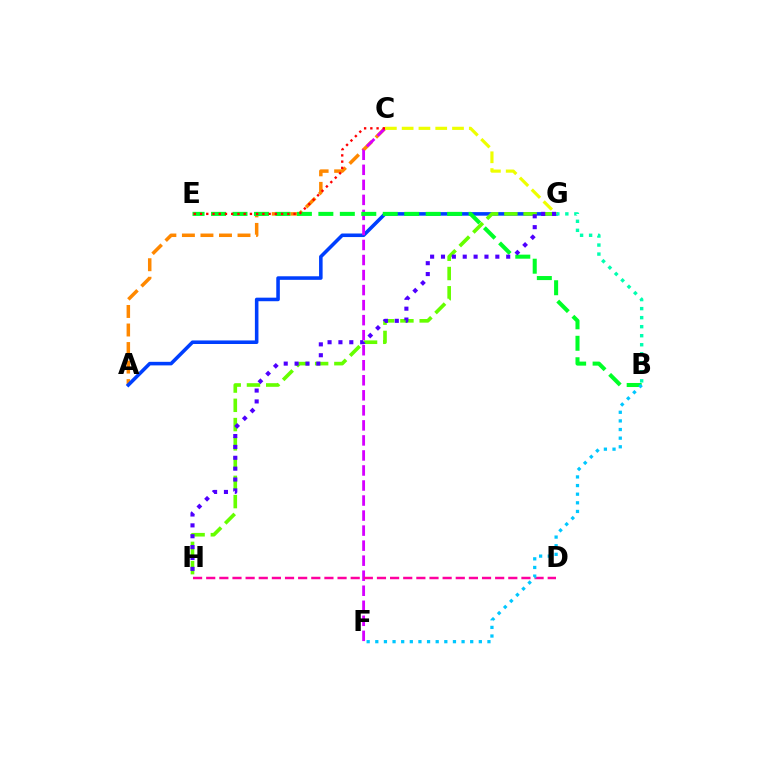{('A', 'C'): [{'color': '#ff8800', 'line_style': 'dashed', 'thickness': 2.52}], ('A', 'G'): [{'color': '#003fff', 'line_style': 'solid', 'thickness': 2.57}], ('C', 'F'): [{'color': '#d600ff', 'line_style': 'dashed', 'thickness': 2.04}], ('D', 'H'): [{'color': '#ff00a0', 'line_style': 'dashed', 'thickness': 1.78}], ('G', 'H'): [{'color': '#66ff00', 'line_style': 'dashed', 'thickness': 2.62}, {'color': '#4f00ff', 'line_style': 'dotted', 'thickness': 2.95}], ('B', 'G'): [{'color': '#00ffaf', 'line_style': 'dotted', 'thickness': 2.45}], ('B', 'E'): [{'color': '#00ff27', 'line_style': 'dashed', 'thickness': 2.92}], ('B', 'F'): [{'color': '#00c7ff', 'line_style': 'dotted', 'thickness': 2.34}], ('C', 'G'): [{'color': '#eeff00', 'line_style': 'dashed', 'thickness': 2.28}], ('C', 'E'): [{'color': '#ff0000', 'line_style': 'dotted', 'thickness': 1.69}]}